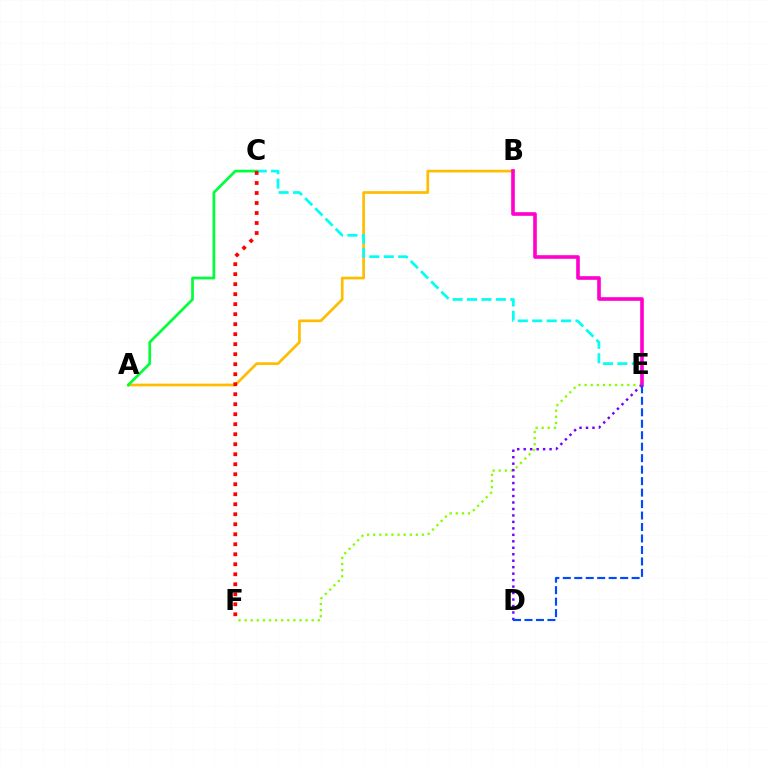{('E', 'F'): [{'color': '#84ff00', 'line_style': 'dotted', 'thickness': 1.66}], ('A', 'B'): [{'color': '#ffbd00', 'line_style': 'solid', 'thickness': 1.94}], ('C', 'E'): [{'color': '#00fff6', 'line_style': 'dashed', 'thickness': 1.96}], ('D', 'E'): [{'color': '#7200ff', 'line_style': 'dotted', 'thickness': 1.76}, {'color': '#004bff', 'line_style': 'dashed', 'thickness': 1.56}], ('A', 'C'): [{'color': '#00ff39', 'line_style': 'solid', 'thickness': 1.95}], ('B', 'E'): [{'color': '#ff00cf', 'line_style': 'solid', 'thickness': 2.61}], ('C', 'F'): [{'color': '#ff0000', 'line_style': 'dotted', 'thickness': 2.72}]}